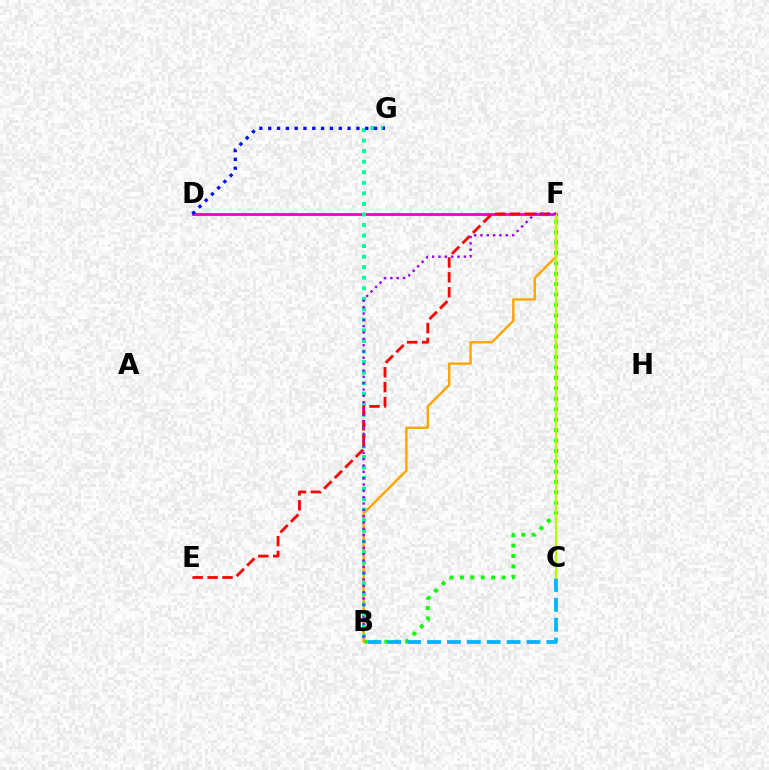{('B', 'F'): [{'color': '#08ff00', 'line_style': 'dotted', 'thickness': 2.83}, {'color': '#ffa500', 'line_style': 'solid', 'thickness': 1.74}, {'color': '#9b00ff', 'line_style': 'dotted', 'thickness': 1.72}], ('B', 'C'): [{'color': '#00b5ff', 'line_style': 'dashed', 'thickness': 2.7}], ('D', 'F'): [{'color': '#ff00bd', 'line_style': 'solid', 'thickness': 2.05}], ('B', 'G'): [{'color': '#00ff9d', 'line_style': 'dotted', 'thickness': 2.87}], ('E', 'F'): [{'color': '#ff0000', 'line_style': 'dashed', 'thickness': 2.02}], ('D', 'G'): [{'color': '#0010ff', 'line_style': 'dotted', 'thickness': 2.4}], ('C', 'F'): [{'color': '#b3ff00', 'line_style': 'solid', 'thickness': 1.62}]}